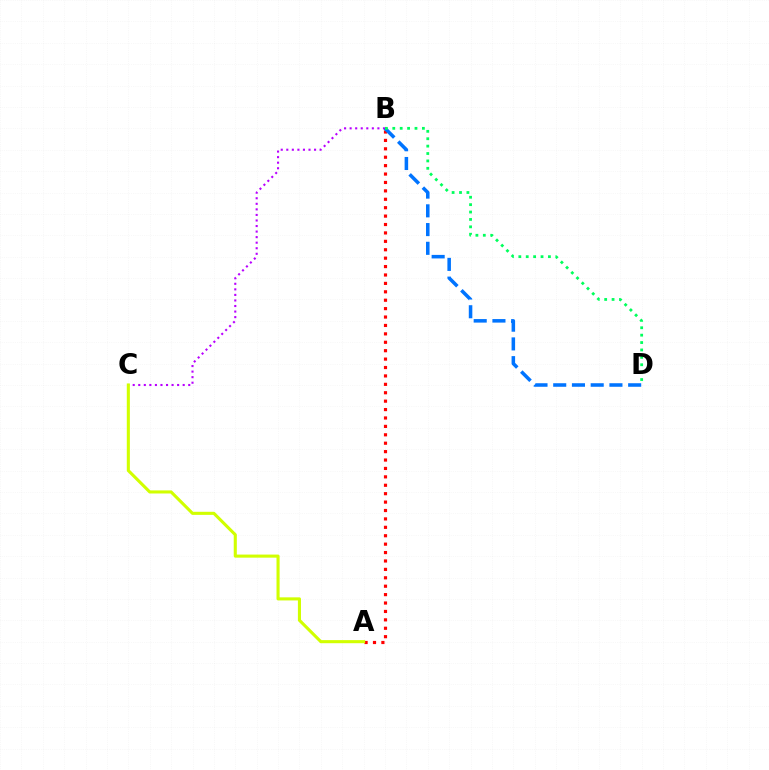{('B', 'C'): [{'color': '#b900ff', 'line_style': 'dotted', 'thickness': 1.51}], ('A', 'B'): [{'color': '#ff0000', 'line_style': 'dotted', 'thickness': 2.29}], ('B', 'D'): [{'color': '#0074ff', 'line_style': 'dashed', 'thickness': 2.55}, {'color': '#00ff5c', 'line_style': 'dotted', 'thickness': 2.01}], ('A', 'C'): [{'color': '#d1ff00', 'line_style': 'solid', 'thickness': 2.23}]}